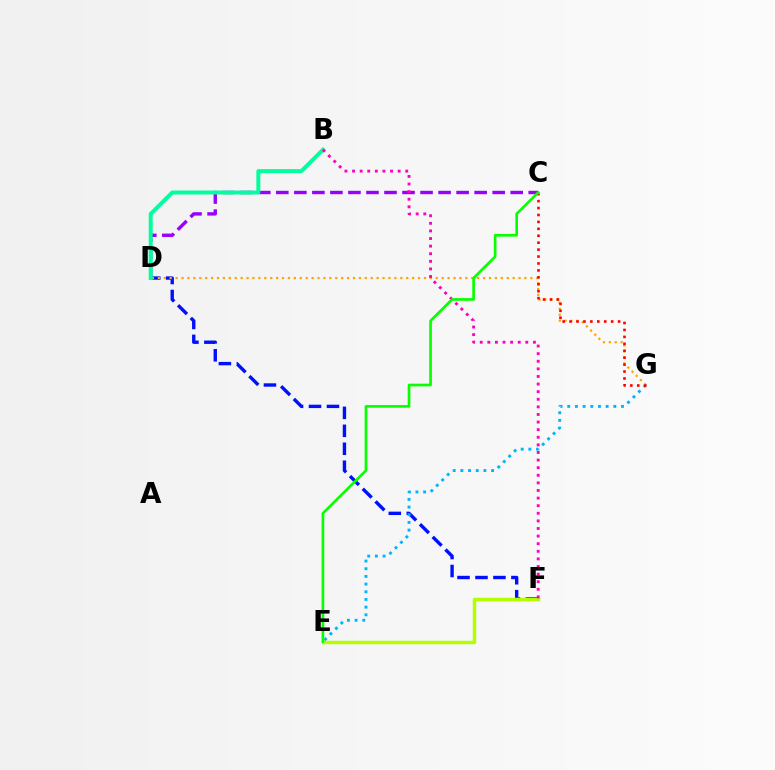{('C', 'D'): [{'color': '#9b00ff', 'line_style': 'dashed', 'thickness': 2.45}], ('D', 'F'): [{'color': '#0010ff', 'line_style': 'dashed', 'thickness': 2.44}], ('D', 'G'): [{'color': '#ffa500', 'line_style': 'dotted', 'thickness': 1.61}], ('E', 'F'): [{'color': '#b3ff00', 'line_style': 'solid', 'thickness': 2.5}], ('B', 'D'): [{'color': '#00ff9d', 'line_style': 'solid', 'thickness': 2.85}], ('E', 'G'): [{'color': '#00b5ff', 'line_style': 'dotted', 'thickness': 2.09}], ('C', 'G'): [{'color': '#ff0000', 'line_style': 'dotted', 'thickness': 1.88}], ('B', 'F'): [{'color': '#ff00bd', 'line_style': 'dotted', 'thickness': 2.07}], ('C', 'E'): [{'color': '#08ff00', 'line_style': 'solid', 'thickness': 1.92}]}